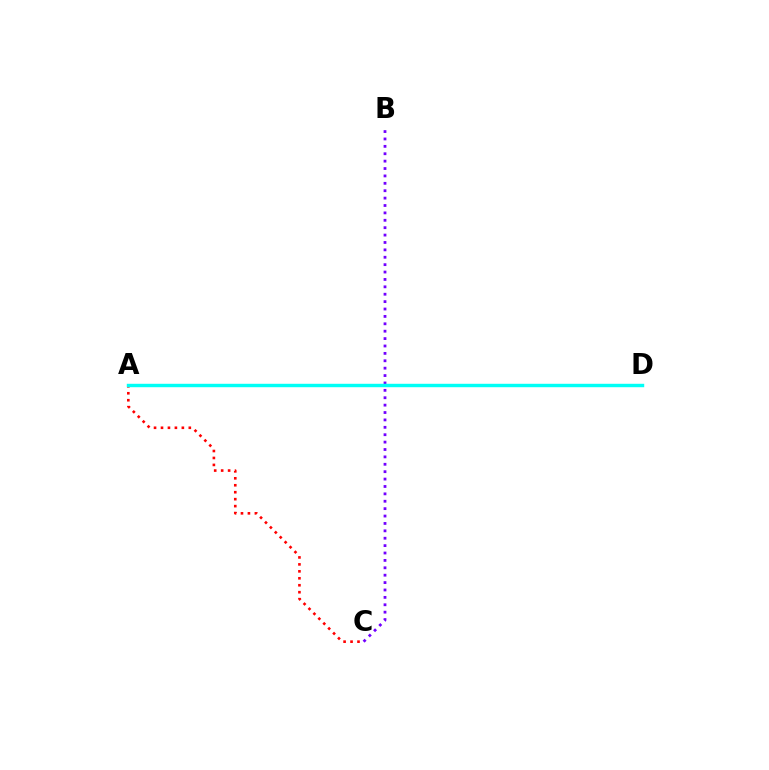{('A', 'D'): [{'color': '#84ff00', 'line_style': 'dashed', 'thickness': 1.82}, {'color': '#00fff6', 'line_style': 'solid', 'thickness': 2.47}], ('A', 'C'): [{'color': '#ff0000', 'line_style': 'dotted', 'thickness': 1.89}], ('B', 'C'): [{'color': '#7200ff', 'line_style': 'dotted', 'thickness': 2.01}]}